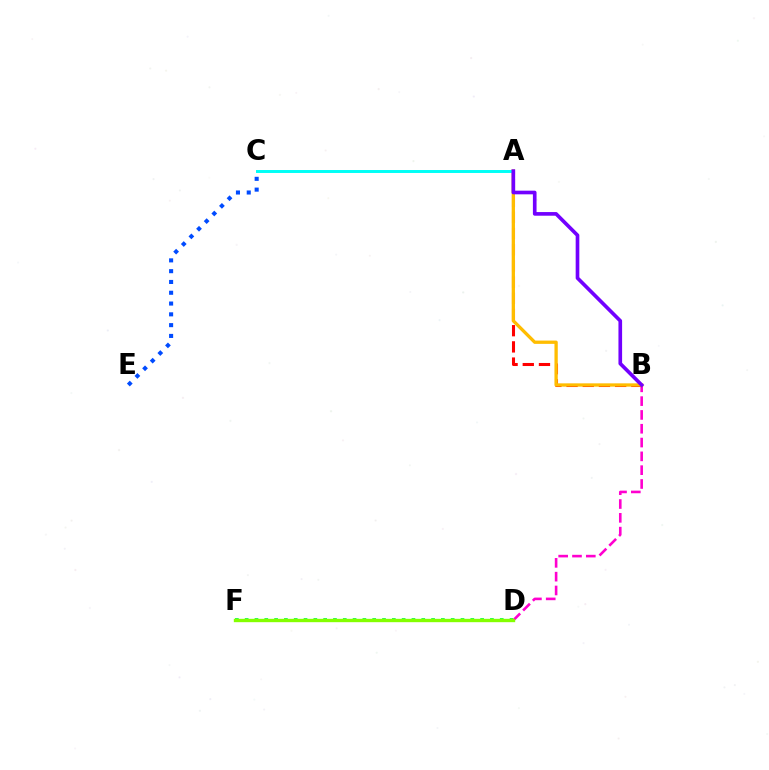{('C', 'E'): [{'color': '#004bff', 'line_style': 'dotted', 'thickness': 2.93}], ('B', 'D'): [{'color': '#ff00cf', 'line_style': 'dashed', 'thickness': 1.88}], ('D', 'F'): [{'color': '#00ff39', 'line_style': 'dotted', 'thickness': 2.67}, {'color': '#84ff00', 'line_style': 'solid', 'thickness': 2.42}], ('A', 'B'): [{'color': '#ff0000', 'line_style': 'dashed', 'thickness': 2.2}, {'color': '#ffbd00', 'line_style': 'solid', 'thickness': 2.38}, {'color': '#7200ff', 'line_style': 'solid', 'thickness': 2.63}], ('A', 'C'): [{'color': '#00fff6', 'line_style': 'solid', 'thickness': 2.13}]}